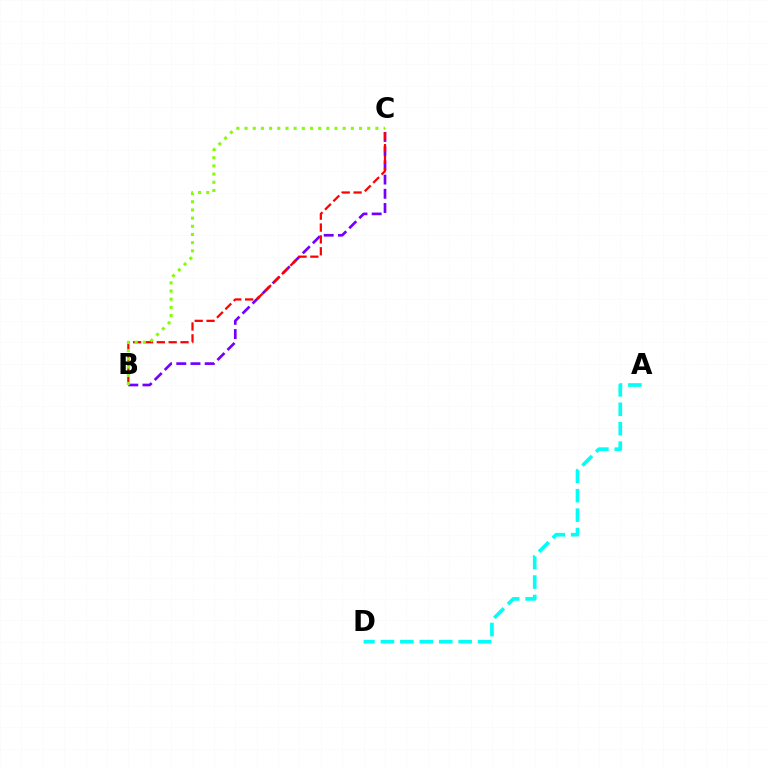{('B', 'C'): [{'color': '#7200ff', 'line_style': 'dashed', 'thickness': 1.93}, {'color': '#ff0000', 'line_style': 'dashed', 'thickness': 1.61}, {'color': '#84ff00', 'line_style': 'dotted', 'thickness': 2.22}], ('A', 'D'): [{'color': '#00fff6', 'line_style': 'dashed', 'thickness': 2.64}]}